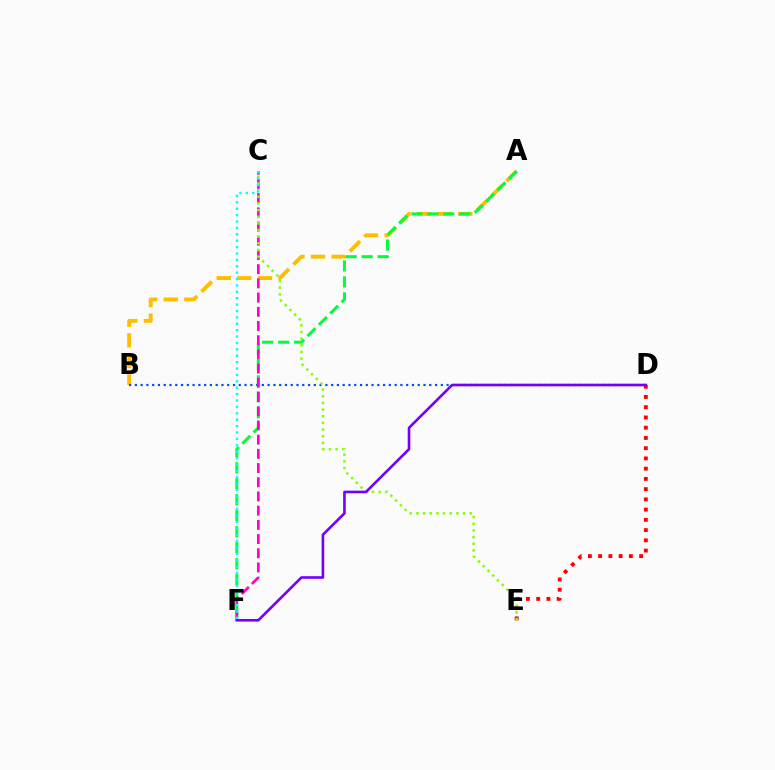{('A', 'B'): [{'color': '#ffbd00', 'line_style': 'dashed', 'thickness': 2.8}], ('B', 'D'): [{'color': '#004bff', 'line_style': 'dotted', 'thickness': 1.57}], ('A', 'F'): [{'color': '#00ff39', 'line_style': 'dashed', 'thickness': 2.17}], ('C', 'F'): [{'color': '#ff00cf', 'line_style': 'dashed', 'thickness': 1.93}, {'color': '#00fff6', 'line_style': 'dotted', 'thickness': 1.74}], ('D', 'E'): [{'color': '#ff0000', 'line_style': 'dotted', 'thickness': 2.78}], ('C', 'E'): [{'color': '#84ff00', 'line_style': 'dotted', 'thickness': 1.81}], ('D', 'F'): [{'color': '#7200ff', 'line_style': 'solid', 'thickness': 1.88}]}